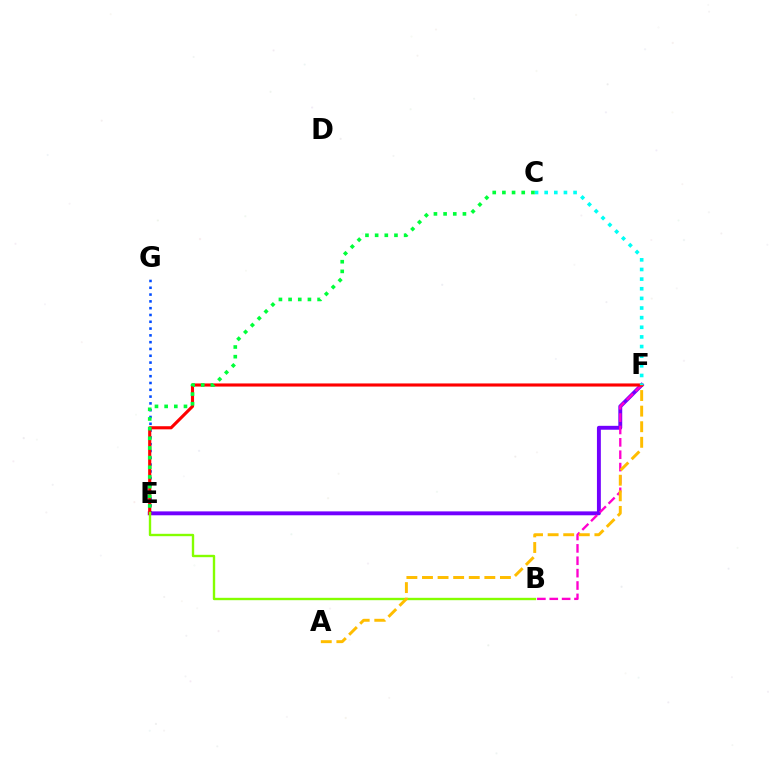{('E', 'F'): [{'color': '#7200ff', 'line_style': 'solid', 'thickness': 2.81}, {'color': '#ff0000', 'line_style': 'solid', 'thickness': 2.24}], ('E', 'G'): [{'color': '#004bff', 'line_style': 'dotted', 'thickness': 1.85}], ('B', 'F'): [{'color': '#ff00cf', 'line_style': 'dashed', 'thickness': 1.68}], ('C', 'F'): [{'color': '#00fff6', 'line_style': 'dotted', 'thickness': 2.62}], ('B', 'E'): [{'color': '#84ff00', 'line_style': 'solid', 'thickness': 1.71}], ('A', 'F'): [{'color': '#ffbd00', 'line_style': 'dashed', 'thickness': 2.12}], ('C', 'E'): [{'color': '#00ff39', 'line_style': 'dotted', 'thickness': 2.63}]}